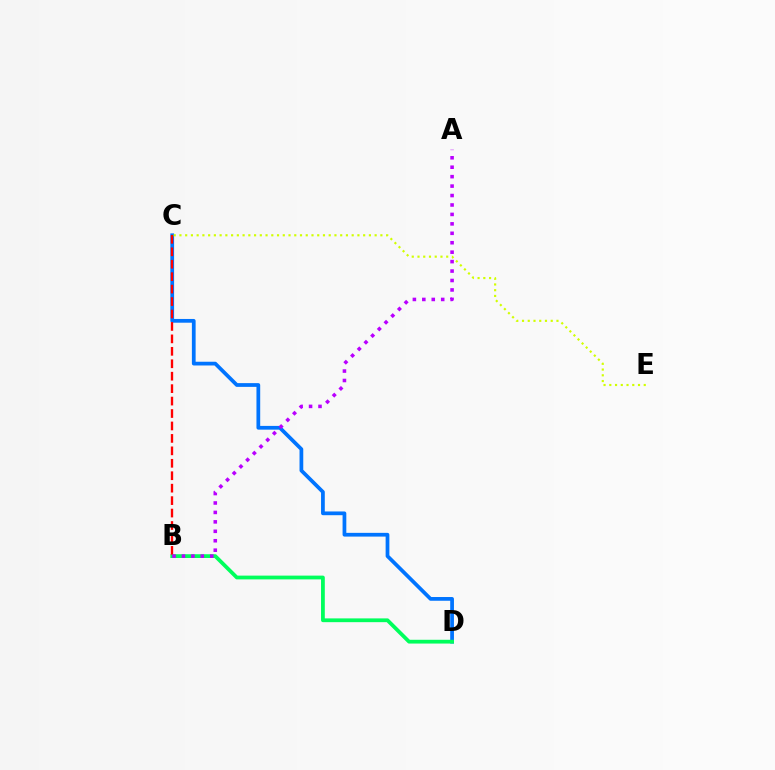{('C', 'D'): [{'color': '#0074ff', 'line_style': 'solid', 'thickness': 2.69}], ('B', 'D'): [{'color': '#00ff5c', 'line_style': 'solid', 'thickness': 2.72}], ('B', 'C'): [{'color': '#ff0000', 'line_style': 'dashed', 'thickness': 1.69}], ('A', 'B'): [{'color': '#b900ff', 'line_style': 'dotted', 'thickness': 2.56}], ('C', 'E'): [{'color': '#d1ff00', 'line_style': 'dotted', 'thickness': 1.56}]}